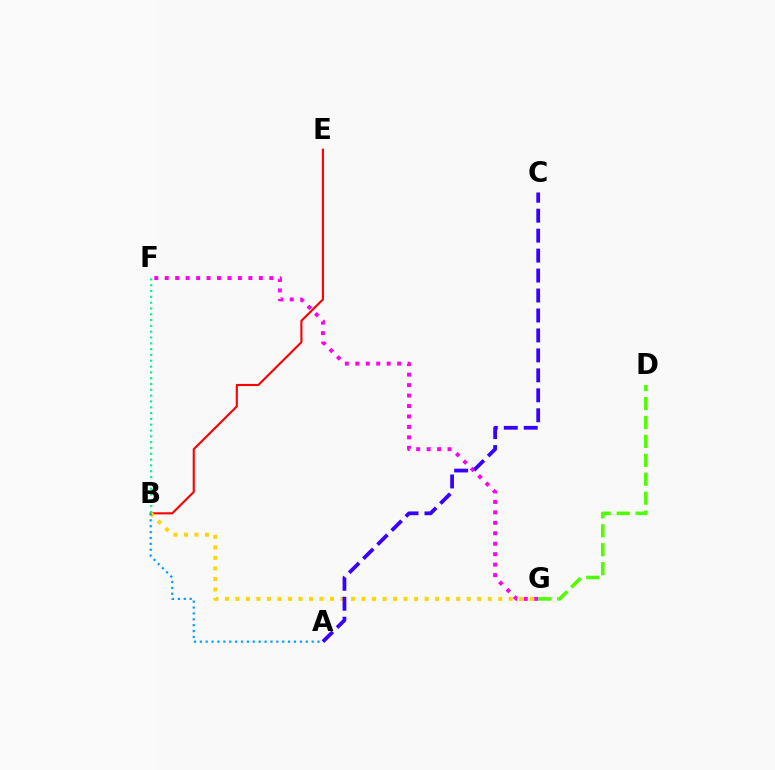{('B', 'E'): [{'color': '#ff0000', 'line_style': 'solid', 'thickness': 1.52}], ('F', 'G'): [{'color': '#ff00ed', 'line_style': 'dotted', 'thickness': 2.84}], ('D', 'G'): [{'color': '#4fff00', 'line_style': 'dashed', 'thickness': 2.57}], ('B', 'G'): [{'color': '#ffd500', 'line_style': 'dotted', 'thickness': 2.86}], ('A', 'B'): [{'color': '#009eff', 'line_style': 'dotted', 'thickness': 1.6}], ('B', 'F'): [{'color': '#00ff86', 'line_style': 'dotted', 'thickness': 1.58}], ('A', 'C'): [{'color': '#3700ff', 'line_style': 'dashed', 'thickness': 2.71}]}